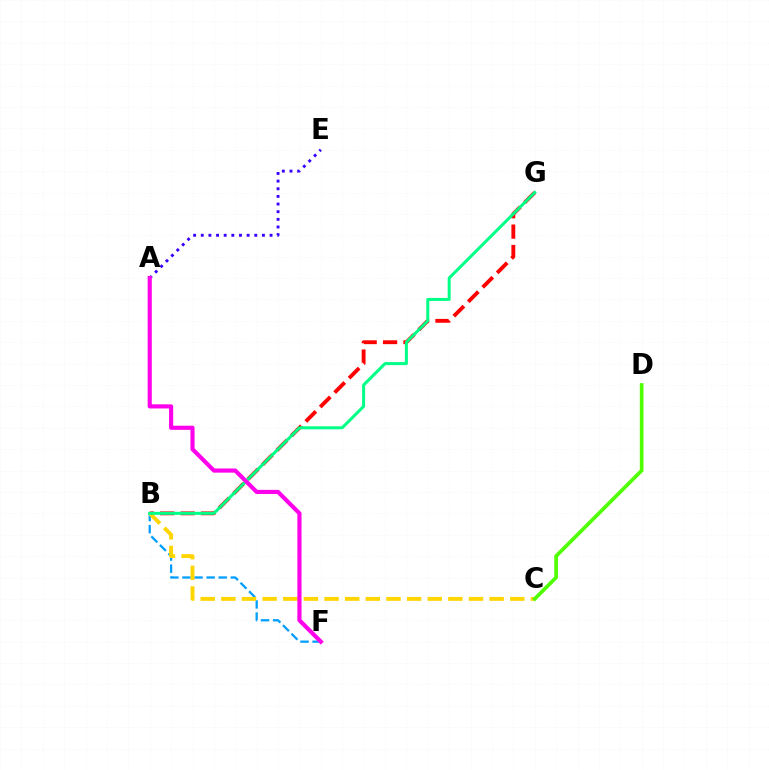{('A', 'E'): [{'color': '#3700ff', 'line_style': 'dotted', 'thickness': 2.08}], ('B', 'F'): [{'color': '#009eff', 'line_style': 'dashed', 'thickness': 1.64}], ('B', 'G'): [{'color': '#ff0000', 'line_style': 'dashed', 'thickness': 2.77}, {'color': '#00ff86', 'line_style': 'solid', 'thickness': 2.16}], ('B', 'C'): [{'color': '#ffd500', 'line_style': 'dashed', 'thickness': 2.8}], ('A', 'F'): [{'color': '#ff00ed', 'line_style': 'solid', 'thickness': 2.98}], ('C', 'D'): [{'color': '#4fff00', 'line_style': 'solid', 'thickness': 2.65}]}